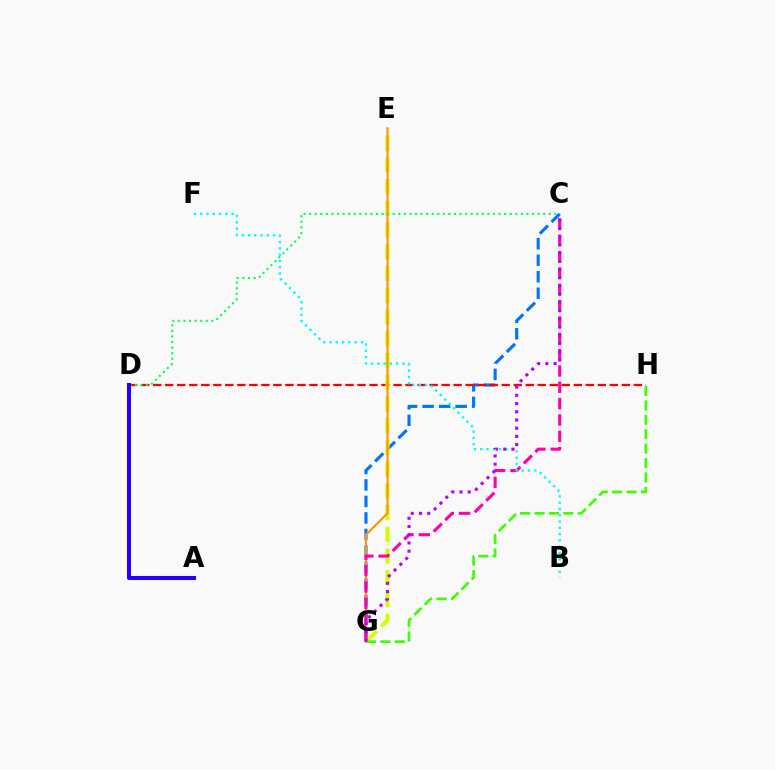{('C', 'G'): [{'color': '#0074ff', 'line_style': 'dashed', 'thickness': 2.24}, {'color': '#ff00ac', 'line_style': 'dashed', 'thickness': 2.22}, {'color': '#b900ff', 'line_style': 'dotted', 'thickness': 2.23}], ('D', 'H'): [{'color': '#ff0000', 'line_style': 'dashed', 'thickness': 1.63}], ('E', 'G'): [{'color': '#d1ff00', 'line_style': 'dashed', 'thickness': 2.95}, {'color': '#ff9400', 'line_style': 'solid', 'thickness': 1.52}], ('B', 'F'): [{'color': '#00fff6', 'line_style': 'dotted', 'thickness': 1.71}], ('C', 'D'): [{'color': '#00ff5c', 'line_style': 'dotted', 'thickness': 1.51}], ('G', 'H'): [{'color': '#3dff00', 'line_style': 'dashed', 'thickness': 1.96}], ('A', 'D'): [{'color': '#2500ff', 'line_style': 'solid', 'thickness': 2.91}]}